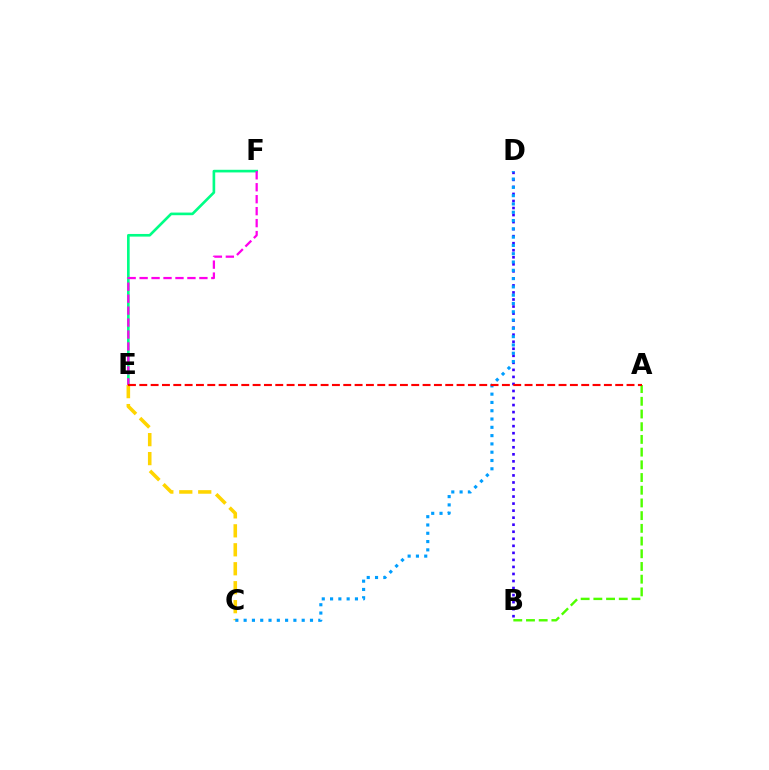{('E', 'F'): [{'color': '#00ff86', 'line_style': 'solid', 'thickness': 1.91}, {'color': '#ff00ed', 'line_style': 'dashed', 'thickness': 1.62}], ('A', 'B'): [{'color': '#4fff00', 'line_style': 'dashed', 'thickness': 1.73}], ('B', 'D'): [{'color': '#3700ff', 'line_style': 'dotted', 'thickness': 1.91}], ('C', 'E'): [{'color': '#ffd500', 'line_style': 'dashed', 'thickness': 2.58}], ('C', 'D'): [{'color': '#009eff', 'line_style': 'dotted', 'thickness': 2.25}], ('A', 'E'): [{'color': '#ff0000', 'line_style': 'dashed', 'thickness': 1.54}]}